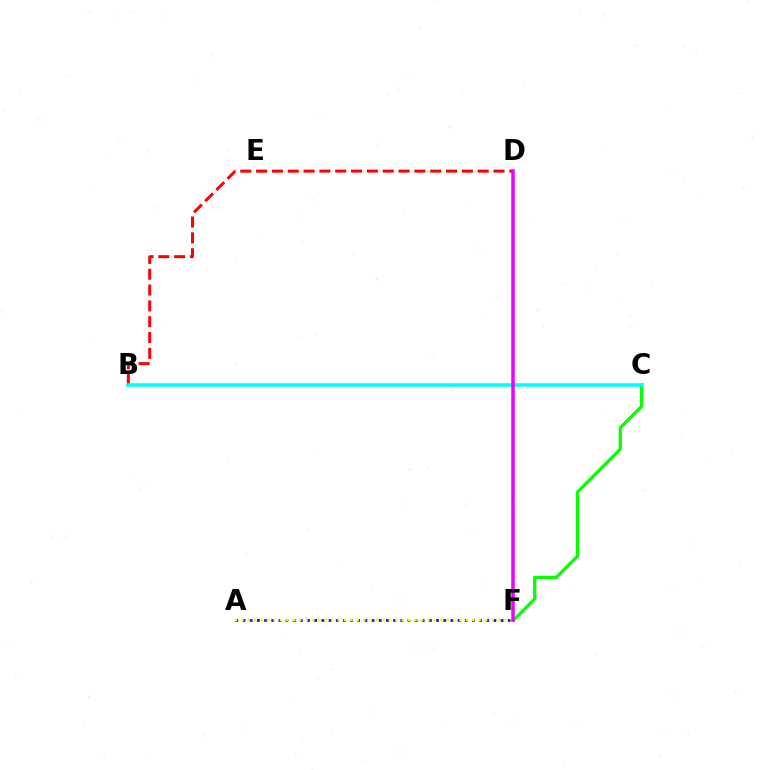{('A', 'F'): [{'color': '#0010ff', 'line_style': 'dotted', 'thickness': 1.95}, {'color': '#fcf500', 'line_style': 'dotted', 'thickness': 1.74}], ('C', 'F'): [{'color': '#08ff00', 'line_style': 'solid', 'thickness': 2.36}], ('B', 'D'): [{'color': '#ff0000', 'line_style': 'dashed', 'thickness': 2.15}], ('B', 'C'): [{'color': '#00fff6', 'line_style': 'solid', 'thickness': 2.56}], ('D', 'F'): [{'color': '#ee00ff', 'line_style': 'solid', 'thickness': 2.53}]}